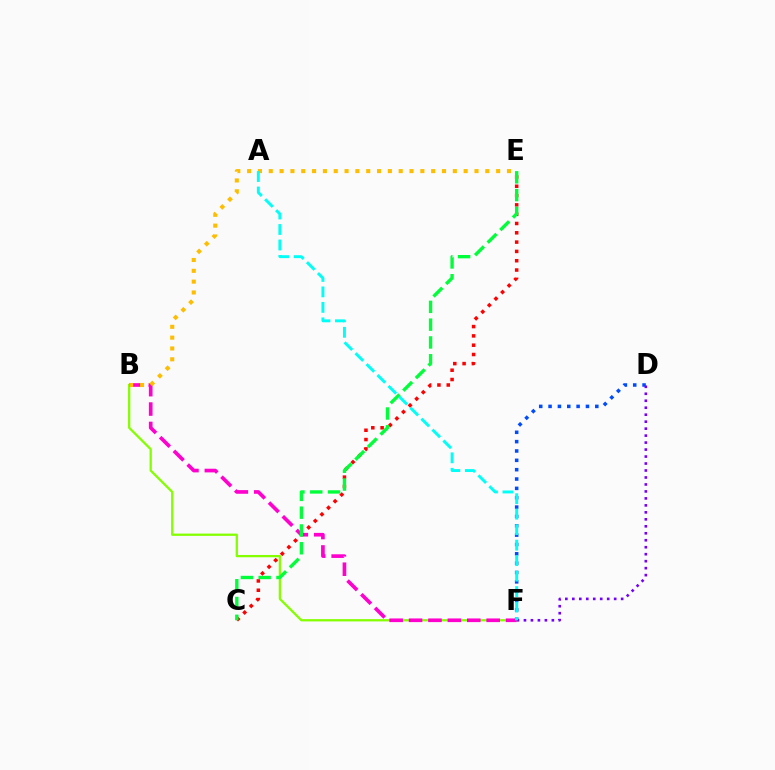{('C', 'E'): [{'color': '#ff0000', 'line_style': 'dotted', 'thickness': 2.53}, {'color': '#00ff39', 'line_style': 'dashed', 'thickness': 2.42}], ('B', 'F'): [{'color': '#84ff00', 'line_style': 'solid', 'thickness': 1.64}, {'color': '#ff00cf', 'line_style': 'dashed', 'thickness': 2.64}], ('D', 'F'): [{'color': '#004bff', 'line_style': 'dotted', 'thickness': 2.54}, {'color': '#7200ff', 'line_style': 'dotted', 'thickness': 1.9}], ('B', 'E'): [{'color': '#ffbd00', 'line_style': 'dotted', 'thickness': 2.94}], ('A', 'F'): [{'color': '#00fff6', 'line_style': 'dashed', 'thickness': 2.1}]}